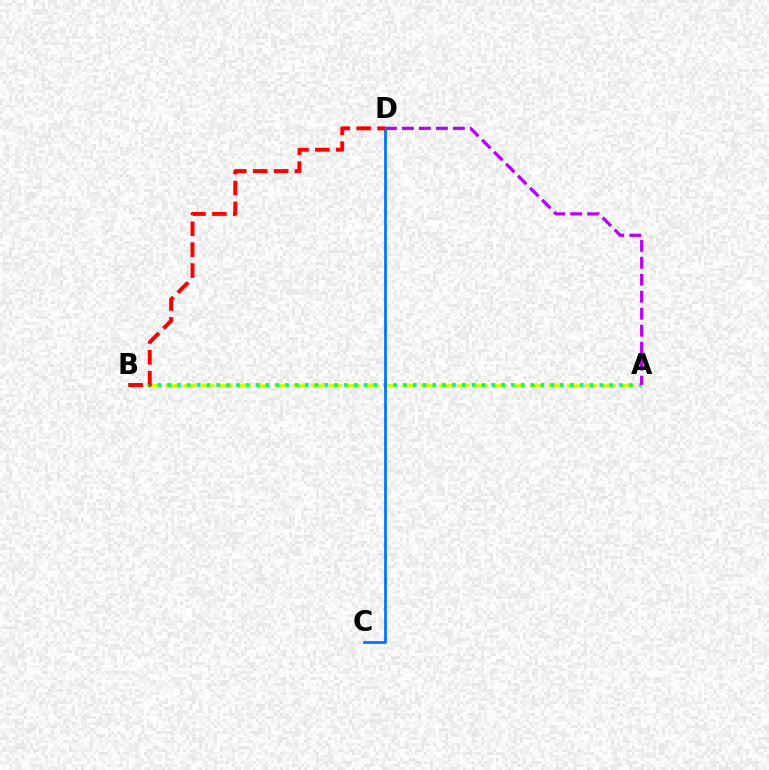{('A', 'B'): [{'color': '#d1ff00', 'line_style': 'dashed', 'thickness': 2.48}, {'color': '#00ff5c', 'line_style': 'dotted', 'thickness': 2.67}], ('A', 'D'): [{'color': '#b900ff', 'line_style': 'dashed', 'thickness': 2.31}], ('C', 'D'): [{'color': '#0074ff', 'line_style': 'solid', 'thickness': 1.97}], ('B', 'D'): [{'color': '#ff0000', 'line_style': 'dashed', 'thickness': 2.84}]}